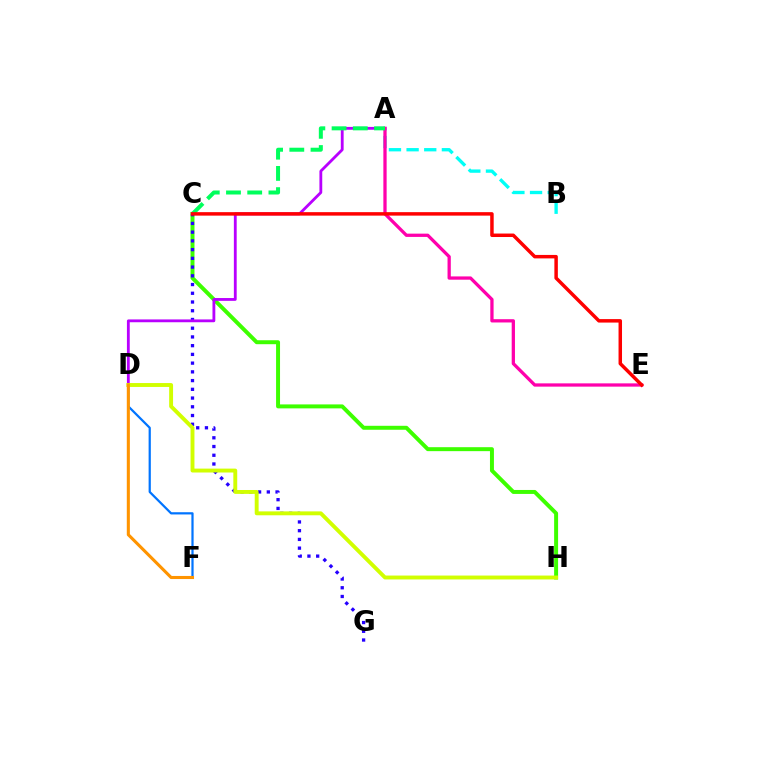{('C', 'H'): [{'color': '#3dff00', 'line_style': 'solid', 'thickness': 2.85}], ('D', 'F'): [{'color': '#0074ff', 'line_style': 'solid', 'thickness': 1.6}, {'color': '#ff9400', 'line_style': 'solid', 'thickness': 2.22}], ('C', 'G'): [{'color': '#2500ff', 'line_style': 'dotted', 'thickness': 2.37}], ('A', 'D'): [{'color': '#b900ff', 'line_style': 'solid', 'thickness': 2.03}], ('A', 'B'): [{'color': '#00fff6', 'line_style': 'dashed', 'thickness': 2.4}], ('A', 'E'): [{'color': '#ff00ac', 'line_style': 'solid', 'thickness': 2.36}], ('A', 'C'): [{'color': '#00ff5c', 'line_style': 'dashed', 'thickness': 2.88}], ('D', 'H'): [{'color': '#d1ff00', 'line_style': 'solid', 'thickness': 2.8}], ('C', 'E'): [{'color': '#ff0000', 'line_style': 'solid', 'thickness': 2.5}]}